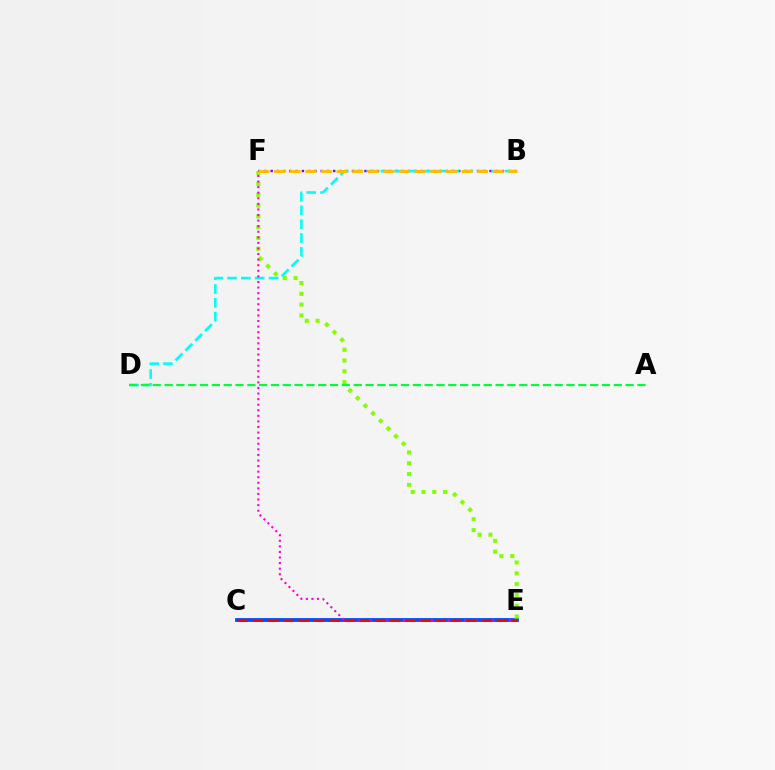{('C', 'E'): [{'color': '#004bff', 'line_style': 'solid', 'thickness': 2.72}, {'color': '#ff0000', 'line_style': 'dashed', 'thickness': 2.07}], ('B', 'F'): [{'color': '#7200ff', 'line_style': 'dotted', 'thickness': 1.7}, {'color': '#ffbd00', 'line_style': 'dashed', 'thickness': 2.12}], ('E', 'F'): [{'color': '#84ff00', 'line_style': 'dotted', 'thickness': 2.93}, {'color': '#ff00cf', 'line_style': 'dotted', 'thickness': 1.52}], ('B', 'D'): [{'color': '#00fff6', 'line_style': 'dashed', 'thickness': 1.88}], ('A', 'D'): [{'color': '#00ff39', 'line_style': 'dashed', 'thickness': 1.61}]}